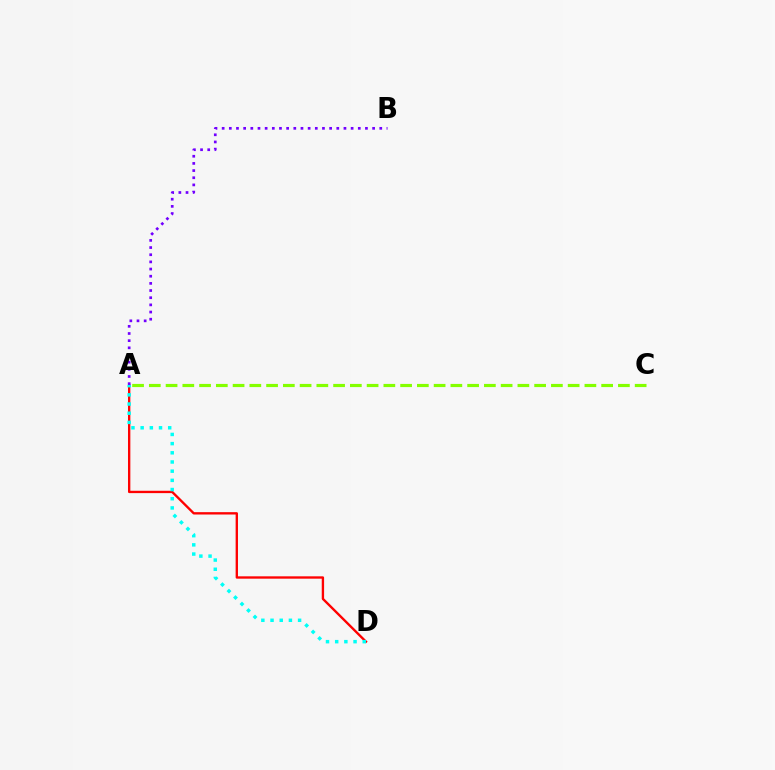{('A', 'D'): [{'color': '#ff0000', 'line_style': 'solid', 'thickness': 1.69}, {'color': '#00fff6', 'line_style': 'dotted', 'thickness': 2.5}], ('A', 'C'): [{'color': '#84ff00', 'line_style': 'dashed', 'thickness': 2.28}], ('A', 'B'): [{'color': '#7200ff', 'line_style': 'dotted', 'thickness': 1.95}]}